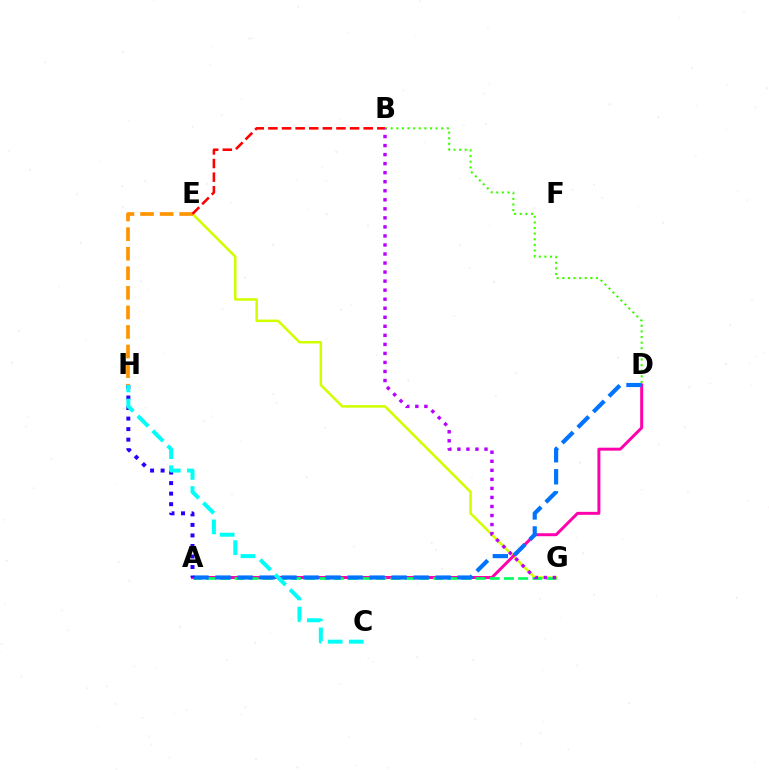{('E', 'G'): [{'color': '#d1ff00', 'line_style': 'solid', 'thickness': 1.83}], ('A', 'D'): [{'color': '#ff00ac', 'line_style': 'solid', 'thickness': 2.14}, {'color': '#0074ff', 'line_style': 'dashed', 'thickness': 2.99}], ('B', 'D'): [{'color': '#3dff00', 'line_style': 'dotted', 'thickness': 1.53}], ('A', 'G'): [{'color': '#00ff5c', 'line_style': 'dashed', 'thickness': 1.93}], ('A', 'H'): [{'color': '#2500ff', 'line_style': 'dotted', 'thickness': 2.86}], ('C', 'H'): [{'color': '#00fff6', 'line_style': 'dashed', 'thickness': 2.87}], ('E', 'H'): [{'color': '#ff9400', 'line_style': 'dashed', 'thickness': 2.66}], ('B', 'E'): [{'color': '#ff0000', 'line_style': 'dashed', 'thickness': 1.85}], ('B', 'G'): [{'color': '#b900ff', 'line_style': 'dotted', 'thickness': 2.46}]}